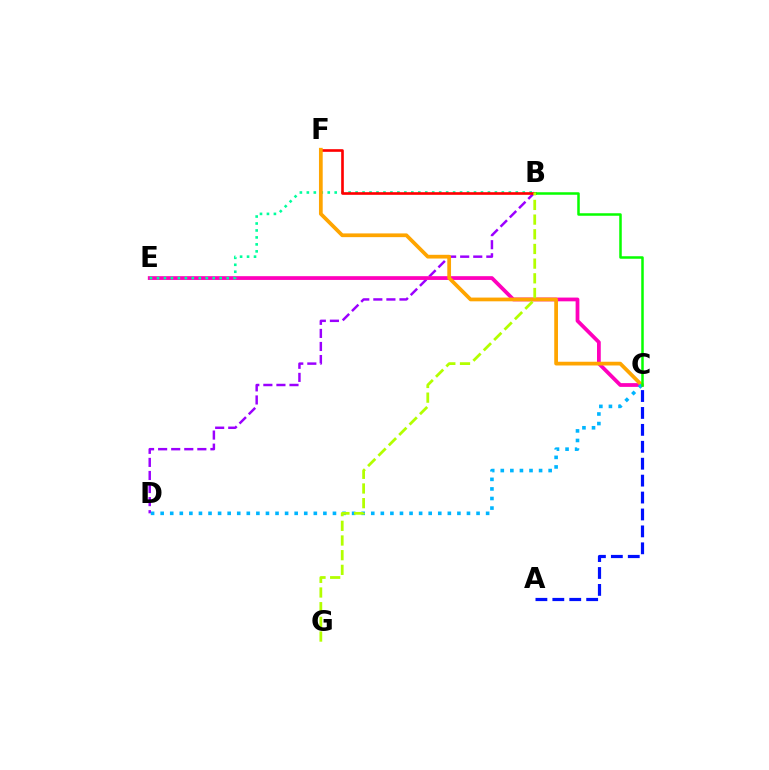{('B', 'D'): [{'color': '#9b00ff', 'line_style': 'dashed', 'thickness': 1.78}], ('C', 'E'): [{'color': '#ff00bd', 'line_style': 'solid', 'thickness': 2.71}], ('B', 'E'): [{'color': '#00ff9d', 'line_style': 'dotted', 'thickness': 1.89}], ('B', 'F'): [{'color': '#ff0000', 'line_style': 'solid', 'thickness': 1.9}], ('C', 'F'): [{'color': '#ffa500', 'line_style': 'solid', 'thickness': 2.69}], ('A', 'C'): [{'color': '#0010ff', 'line_style': 'dashed', 'thickness': 2.3}], ('C', 'D'): [{'color': '#00b5ff', 'line_style': 'dotted', 'thickness': 2.6}], ('B', 'C'): [{'color': '#08ff00', 'line_style': 'solid', 'thickness': 1.81}], ('B', 'G'): [{'color': '#b3ff00', 'line_style': 'dashed', 'thickness': 1.99}]}